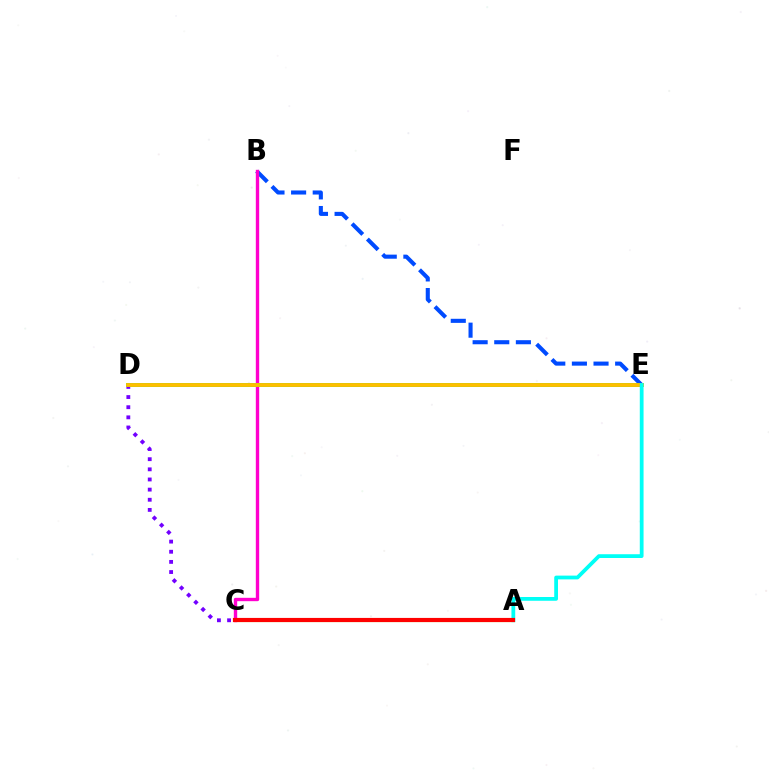{('C', 'D'): [{'color': '#7200ff', 'line_style': 'dotted', 'thickness': 2.76}], ('A', 'C'): [{'color': '#84ff00', 'line_style': 'solid', 'thickness': 2.25}, {'color': '#ff0000', 'line_style': 'solid', 'thickness': 2.99}], ('B', 'E'): [{'color': '#004bff', 'line_style': 'dashed', 'thickness': 2.94}], ('B', 'C'): [{'color': '#ff00cf', 'line_style': 'solid', 'thickness': 2.42}], ('D', 'E'): [{'color': '#00ff39', 'line_style': 'solid', 'thickness': 2.73}, {'color': '#ffbd00', 'line_style': 'solid', 'thickness': 2.73}], ('A', 'E'): [{'color': '#00fff6', 'line_style': 'solid', 'thickness': 2.72}]}